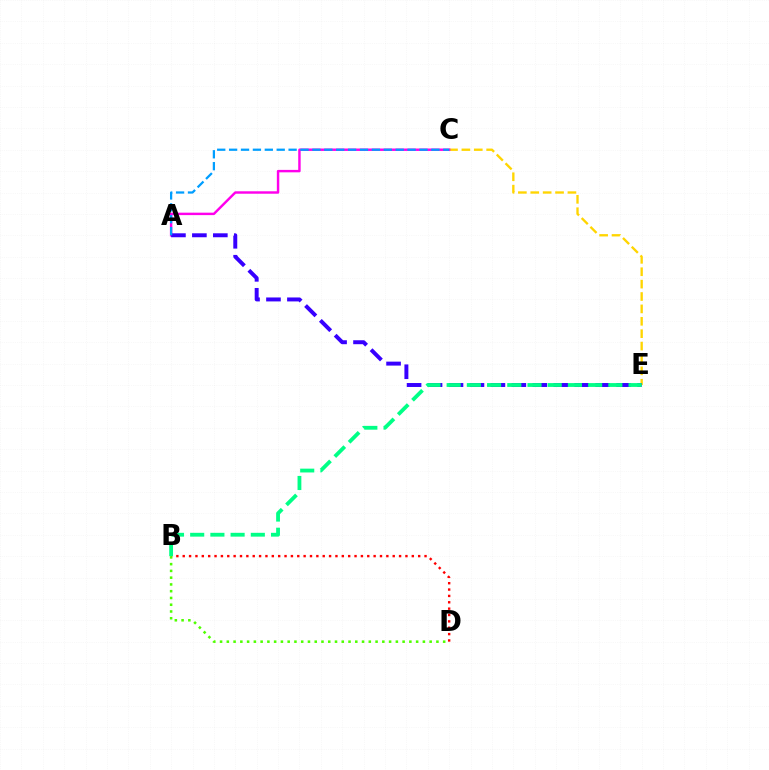{('C', 'E'): [{'color': '#ffd500', 'line_style': 'dashed', 'thickness': 1.68}], ('B', 'D'): [{'color': '#ff0000', 'line_style': 'dotted', 'thickness': 1.73}, {'color': '#4fff00', 'line_style': 'dotted', 'thickness': 1.84}], ('A', 'C'): [{'color': '#ff00ed', 'line_style': 'solid', 'thickness': 1.76}, {'color': '#009eff', 'line_style': 'dashed', 'thickness': 1.62}], ('A', 'E'): [{'color': '#3700ff', 'line_style': 'dashed', 'thickness': 2.85}], ('B', 'E'): [{'color': '#00ff86', 'line_style': 'dashed', 'thickness': 2.75}]}